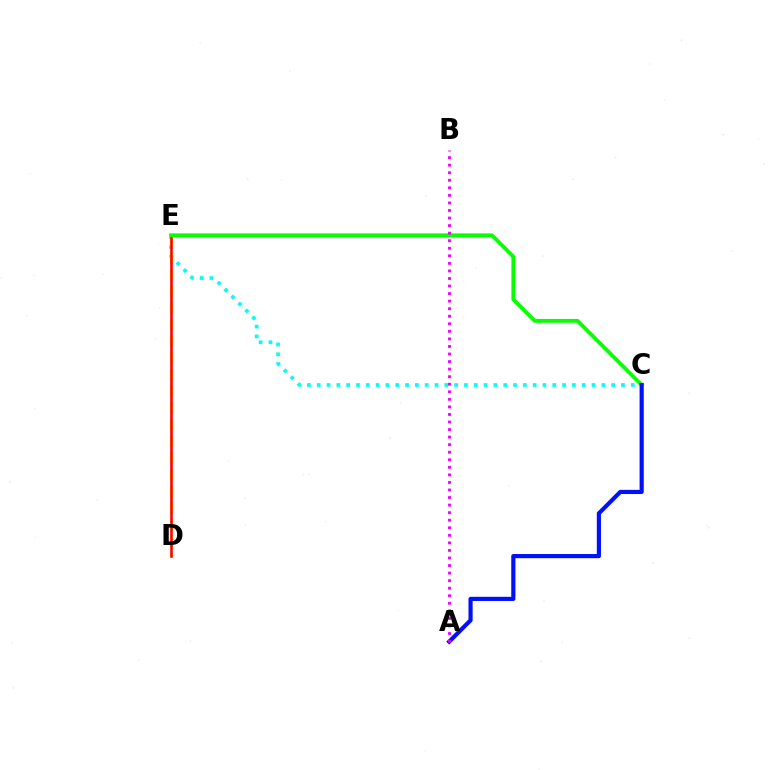{('C', 'E'): [{'color': '#00fff6', 'line_style': 'dotted', 'thickness': 2.67}, {'color': '#08ff00', 'line_style': 'solid', 'thickness': 2.75}], ('D', 'E'): [{'color': '#fcf500', 'line_style': 'dashed', 'thickness': 2.27}, {'color': '#ff0000', 'line_style': 'solid', 'thickness': 1.85}], ('A', 'C'): [{'color': '#0010ff', 'line_style': 'solid', 'thickness': 3.0}], ('A', 'B'): [{'color': '#ee00ff', 'line_style': 'dotted', 'thickness': 2.05}]}